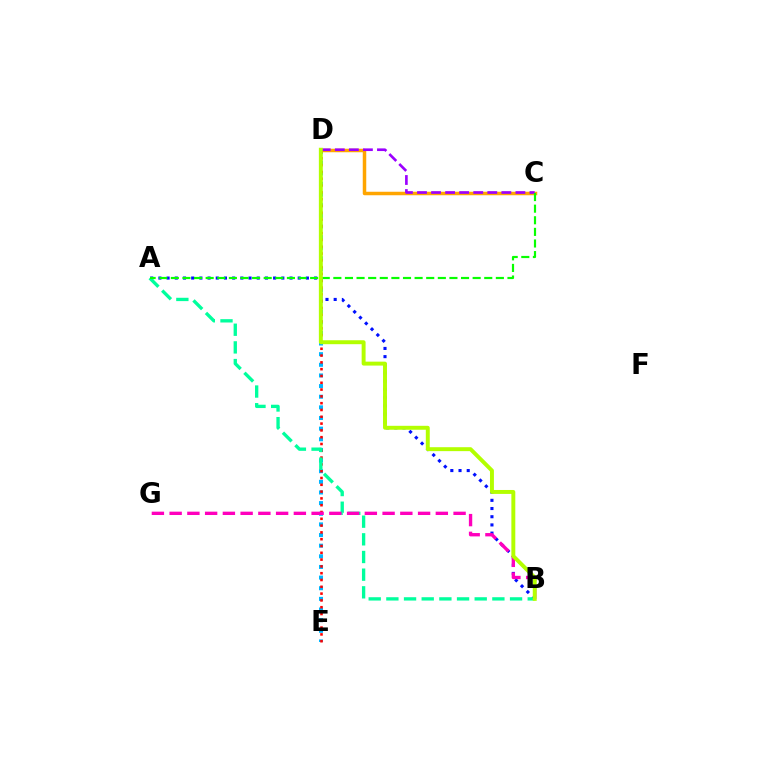{('D', 'E'): [{'color': '#00b5ff', 'line_style': 'dotted', 'thickness': 2.89}, {'color': '#ff0000', 'line_style': 'dotted', 'thickness': 1.85}], ('C', 'D'): [{'color': '#ffa500', 'line_style': 'solid', 'thickness': 2.51}, {'color': '#9b00ff', 'line_style': 'dashed', 'thickness': 1.91}], ('A', 'B'): [{'color': '#0010ff', 'line_style': 'dotted', 'thickness': 2.23}, {'color': '#00ff9d', 'line_style': 'dashed', 'thickness': 2.4}], ('B', 'G'): [{'color': '#ff00bd', 'line_style': 'dashed', 'thickness': 2.41}], ('A', 'C'): [{'color': '#08ff00', 'line_style': 'dashed', 'thickness': 1.58}], ('B', 'D'): [{'color': '#b3ff00', 'line_style': 'solid', 'thickness': 2.83}]}